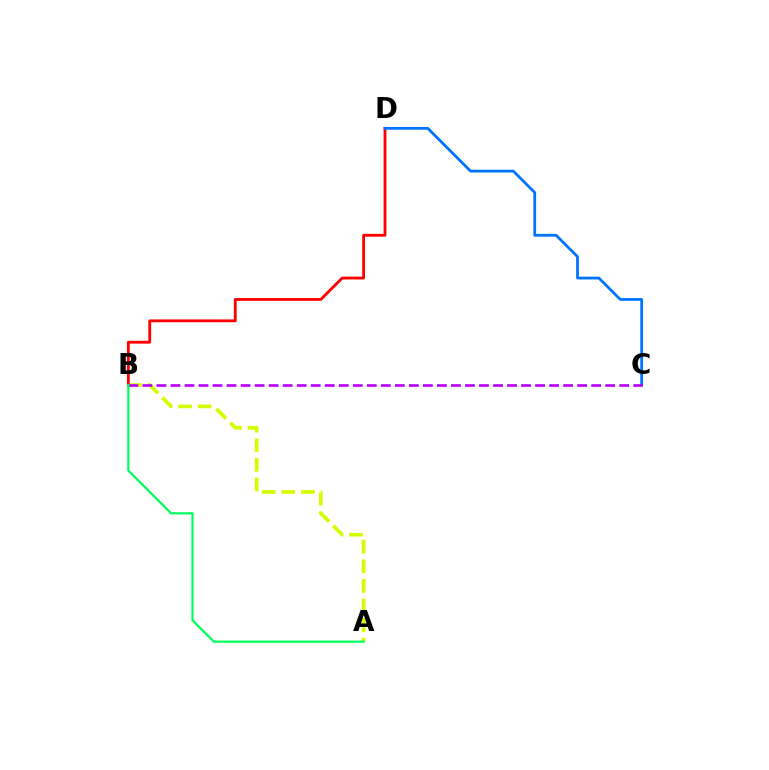{('A', 'B'): [{'color': '#d1ff00', 'line_style': 'dashed', 'thickness': 2.66}, {'color': '#00ff5c', 'line_style': 'solid', 'thickness': 1.6}], ('B', 'D'): [{'color': '#ff0000', 'line_style': 'solid', 'thickness': 2.04}], ('C', 'D'): [{'color': '#0074ff', 'line_style': 'solid', 'thickness': 1.99}], ('B', 'C'): [{'color': '#b900ff', 'line_style': 'dashed', 'thickness': 1.91}]}